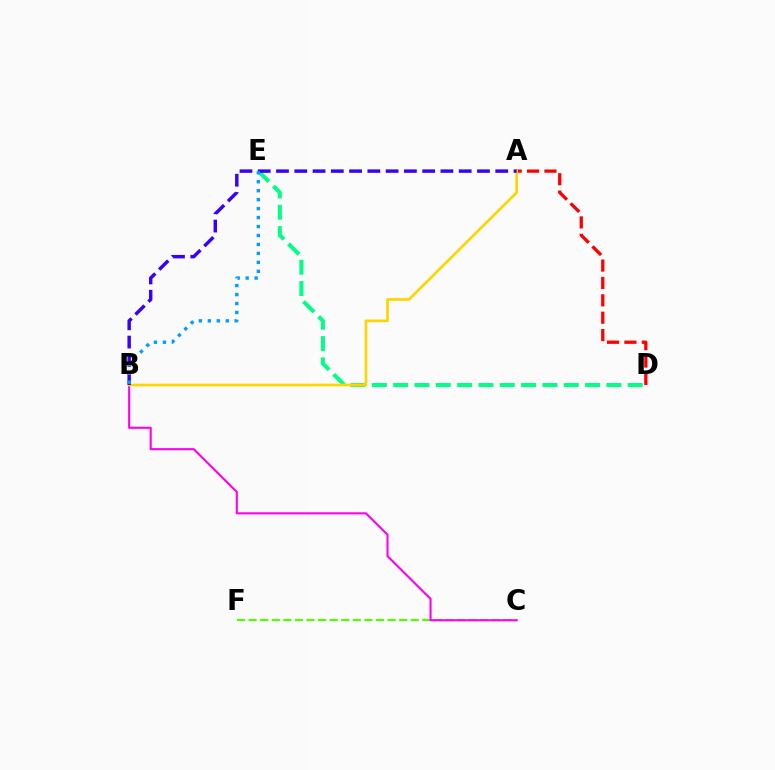{('A', 'D'): [{'color': '#ff0000', 'line_style': 'dashed', 'thickness': 2.36}], ('C', 'F'): [{'color': '#4fff00', 'line_style': 'dashed', 'thickness': 1.57}], ('B', 'C'): [{'color': '#ff00ed', 'line_style': 'solid', 'thickness': 1.51}], ('D', 'E'): [{'color': '#00ff86', 'line_style': 'dashed', 'thickness': 2.9}], ('A', 'B'): [{'color': '#ffd500', 'line_style': 'solid', 'thickness': 1.93}, {'color': '#3700ff', 'line_style': 'dashed', 'thickness': 2.48}], ('B', 'E'): [{'color': '#009eff', 'line_style': 'dotted', 'thickness': 2.43}]}